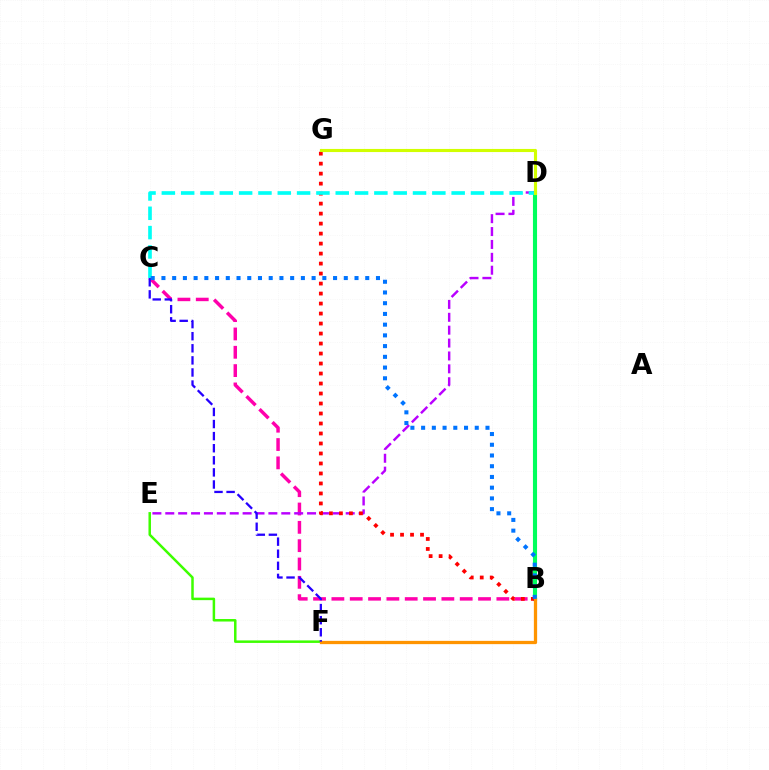{('B', 'D'): [{'color': '#00ff5c', 'line_style': 'solid', 'thickness': 2.96}], ('E', 'F'): [{'color': '#3dff00', 'line_style': 'solid', 'thickness': 1.8}], ('B', 'C'): [{'color': '#ff00ac', 'line_style': 'dashed', 'thickness': 2.49}, {'color': '#0074ff', 'line_style': 'dotted', 'thickness': 2.91}], ('D', 'E'): [{'color': '#b900ff', 'line_style': 'dashed', 'thickness': 1.75}], ('B', 'G'): [{'color': '#ff0000', 'line_style': 'dotted', 'thickness': 2.72}], ('C', 'D'): [{'color': '#00fff6', 'line_style': 'dashed', 'thickness': 2.62}], ('D', 'G'): [{'color': '#d1ff00', 'line_style': 'solid', 'thickness': 2.25}], ('B', 'F'): [{'color': '#ff9400', 'line_style': 'solid', 'thickness': 2.35}], ('C', 'F'): [{'color': '#2500ff', 'line_style': 'dashed', 'thickness': 1.64}]}